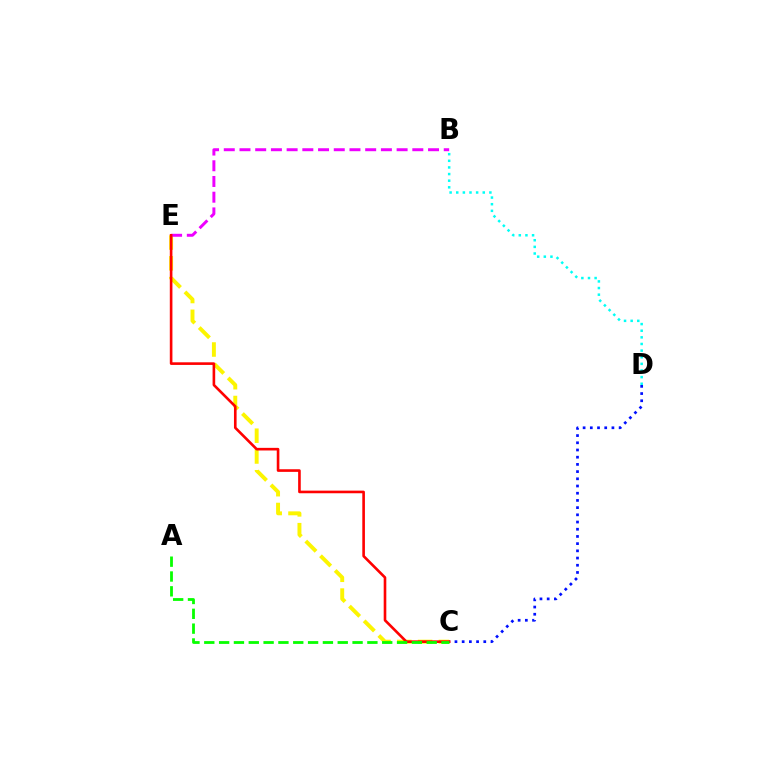{('C', 'E'): [{'color': '#fcf500', 'line_style': 'dashed', 'thickness': 2.82}, {'color': '#ff0000', 'line_style': 'solid', 'thickness': 1.89}], ('C', 'D'): [{'color': '#0010ff', 'line_style': 'dotted', 'thickness': 1.96}], ('B', 'E'): [{'color': '#ee00ff', 'line_style': 'dashed', 'thickness': 2.13}], ('B', 'D'): [{'color': '#00fff6', 'line_style': 'dotted', 'thickness': 1.8}], ('A', 'C'): [{'color': '#08ff00', 'line_style': 'dashed', 'thickness': 2.01}]}